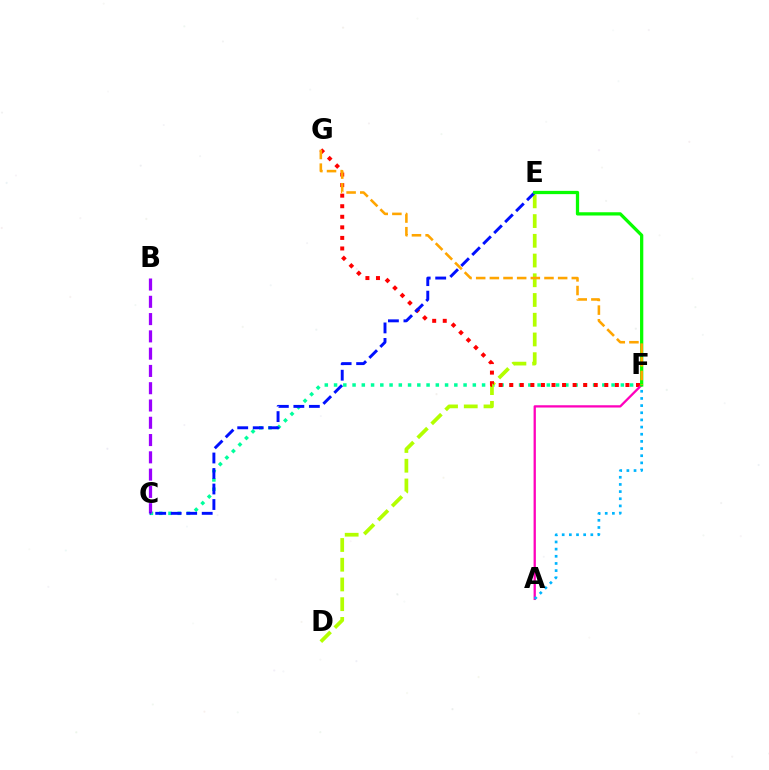{('C', 'F'): [{'color': '#00ff9d', 'line_style': 'dotted', 'thickness': 2.51}], ('D', 'E'): [{'color': '#b3ff00', 'line_style': 'dashed', 'thickness': 2.68}], ('B', 'C'): [{'color': '#9b00ff', 'line_style': 'dashed', 'thickness': 2.35}], ('F', 'G'): [{'color': '#ff0000', 'line_style': 'dotted', 'thickness': 2.87}, {'color': '#ffa500', 'line_style': 'dashed', 'thickness': 1.86}], ('C', 'E'): [{'color': '#0010ff', 'line_style': 'dashed', 'thickness': 2.11}], ('A', 'F'): [{'color': '#ff00bd', 'line_style': 'solid', 'thickness': 1.65}, {'color': '#00b5ff', 'line_style': 'dotted', 'thickness': 1.95}], ('E', 'F'): [{'color': '#08ff00', 'line_style': 'solid', 'thickness': 2.35}]}